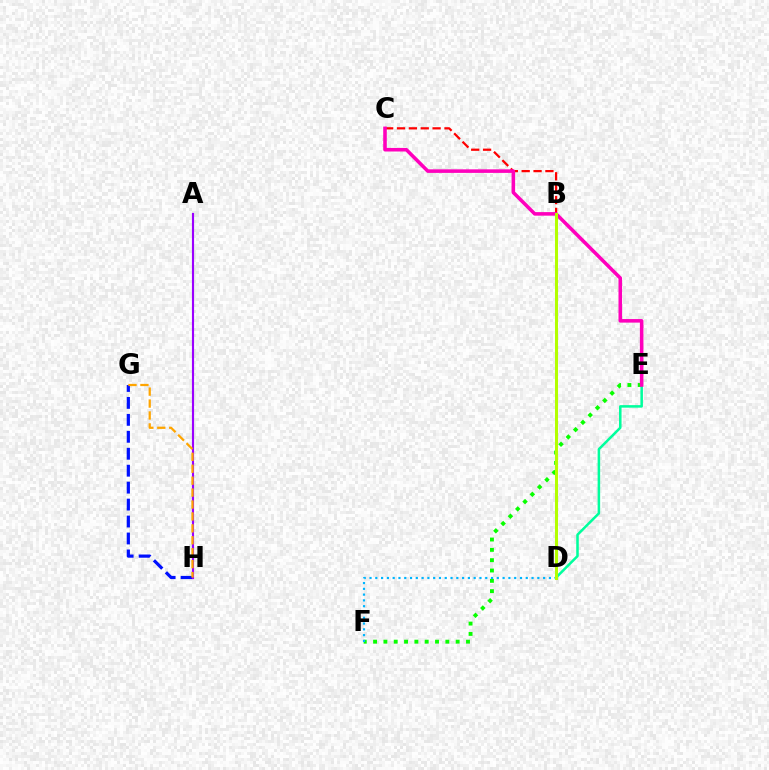{('E', 'F'): [{'color': '#08ff00', 'line_style': 'dotted', 'thickness': 2.8}], ('B', 'C'): [{'color': '#ff0000', 'line_style': 'dashed', 'thickness': 1.61}], ('D', 'E'): [{'color': '#00ff9d', 'line_style': 'solid', 'thickness': 1.82}], ('G', 'H'): [{'color': '#0010ff', 'line_style': 'dashed', 'thickness': 2.3}, {'color': '#ffa500', 'line_style': 'dashed', 'thickness': 1.62}], ('A', 'H'): [{'color': '#9b00ff', 'line_style': 'solid', 'thickness': 1.54}], ('D', 'F'): [{'color': '#00b5ff', 'line_style': 'dotted', 'thickness': 1.57}], ('C', 'E'): [{'color': '#ff00bd', 'line_style': 'solid', 'thickness': 2.56}], ('B', 'D'): [{'color': '#b3ff00', 'line_style': 'solid', 'thickness': 2.18}]}